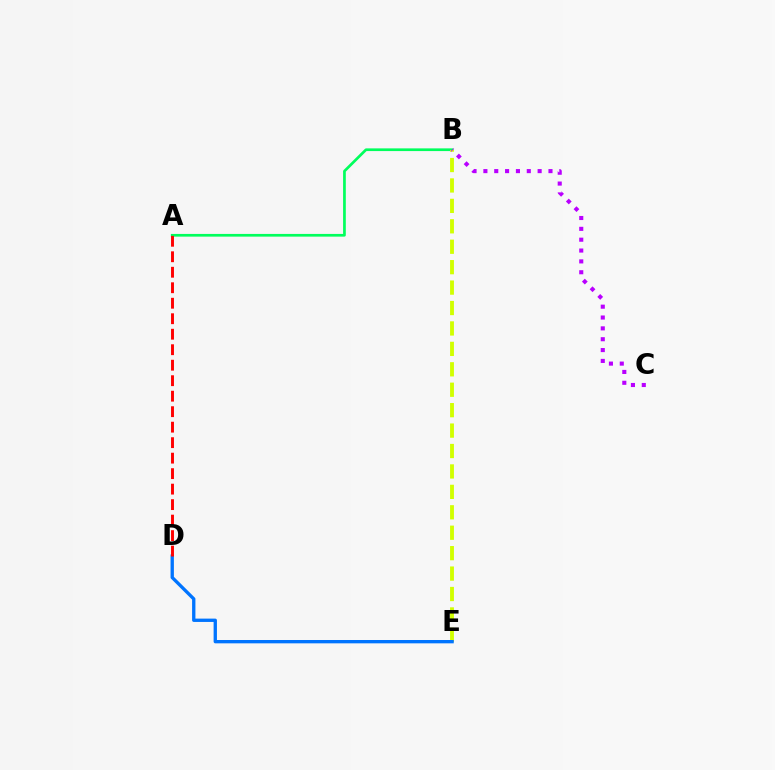{('A', 'B'): [{'color': '#00ff5c', 'line_style': 'solid', 'thickness': 1.95}], ('B', 'E'): [{'color': '#d1ff00', 'line_style': 'dashed', 'thickness': 2.78}], ('B', 'C'): [{'color': '#b900ff', 'line_style': 'dotted', 'thickness': 2.95}], ('D', 'E'): [{'color': '#0074ff', 'line_style': 'solid', 'thickness': 2.4}], ('A', 'D'): [{'color': '#ff0000', 'line_style': 'dashed', 'thickness': 2.1}]}